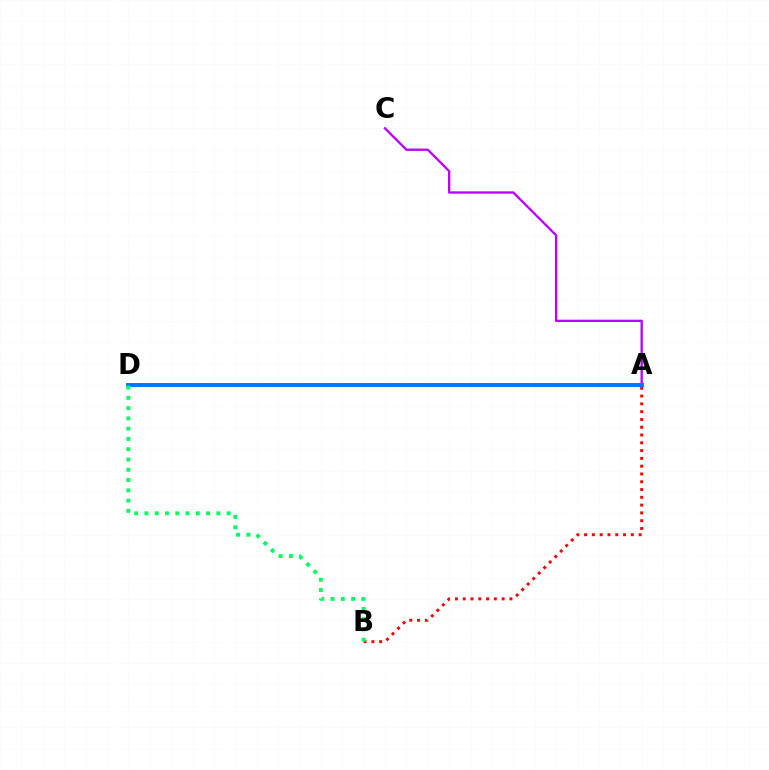{('A', 'D'): [{'color': '#d1ff00', 'line_style': 'dotted', 'thickness': 1.58}, {'color': '#0074ff', 'line_style': 'solid', 'thickness': 2.79}], ('A', 'C'): [{'color': '#b900ff', 'line_style': 'solid', 'thickness': 1.67}], ('A', 'B'): [{'color': '#ff0000', 'line_style': 'dotted', 'thickness': 2.12}], ('B', 'D'): [{'color': '#00ff5c', 'line_style': 'dotted', 'thickness': 2.79}]}